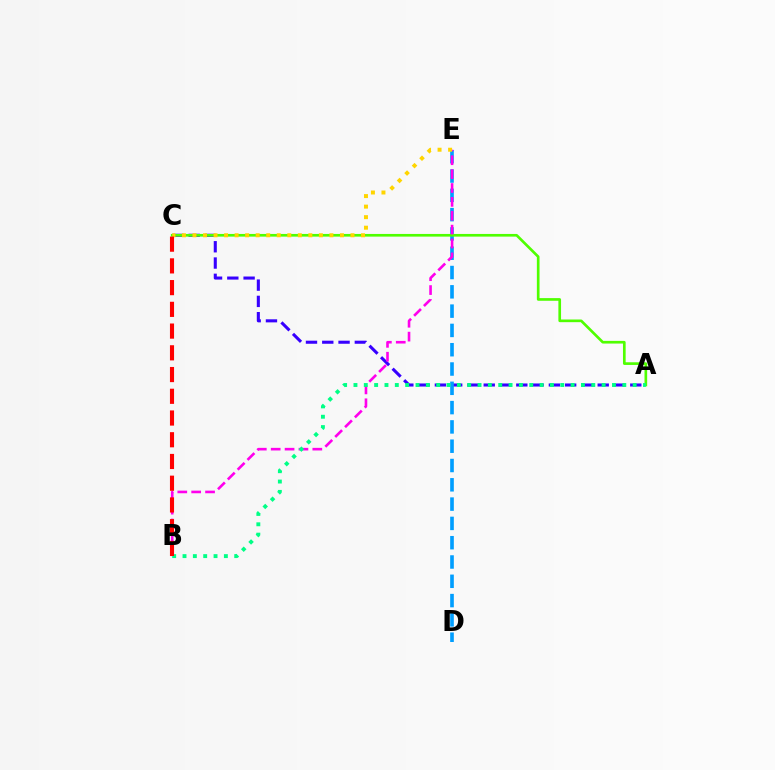{('A', 'C'): [{'color': '#3700ff', 'line_style': 'dashed', 'thickness': 2.21}, {'color': '#4fff00', 'line_style': 'solid', 'thickness': 1.92}], ('D', 'E'): [{'color': '#009eff', 'line_style': 'dashed', 'thickness': 2.62}], ('B', 'E'): [{'color': '#ff00ed', 'line_style': 'dashed', 'thickness': 1.89}], ('A', 'B'): [{'color': '#00ff86', 'line_style': 'dotted', 'thickness': 2.81}], ('C', 'E'): [{'color': '#ffd500', 'line_style': 'dotted', 'thickness': 2.86}], ('B', 'C'): [{'color': '#ff0000', 'line_style': 'dashed', 'thickness': 2.95}]}